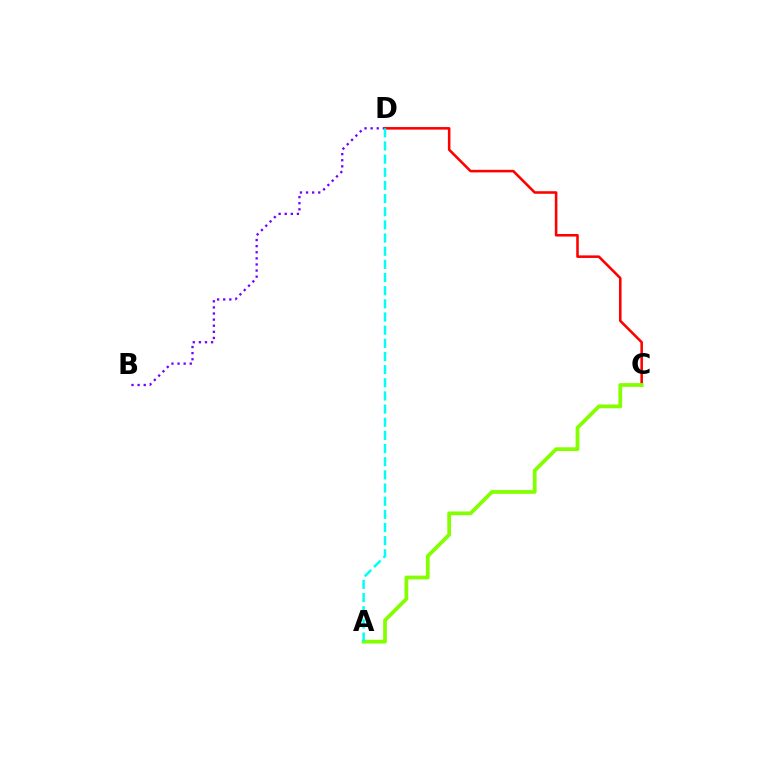{('B', 'D'): [{'color': '#7200ff', 'line_style': 'dotted', 'thickness': 1.66}], ('C', 'D'): [{'color': '#ff0000', 'line_style': 'solid', 'thickness': 1.85}], ('A', 'C'): [{'color': '#84ff00', 'line_style': 'solid', 'thickness': 2.71}], ('A', 'D'): [{'color': '#00fff6', 'line_style': 'dashed', 'thickness': 1.79}]}